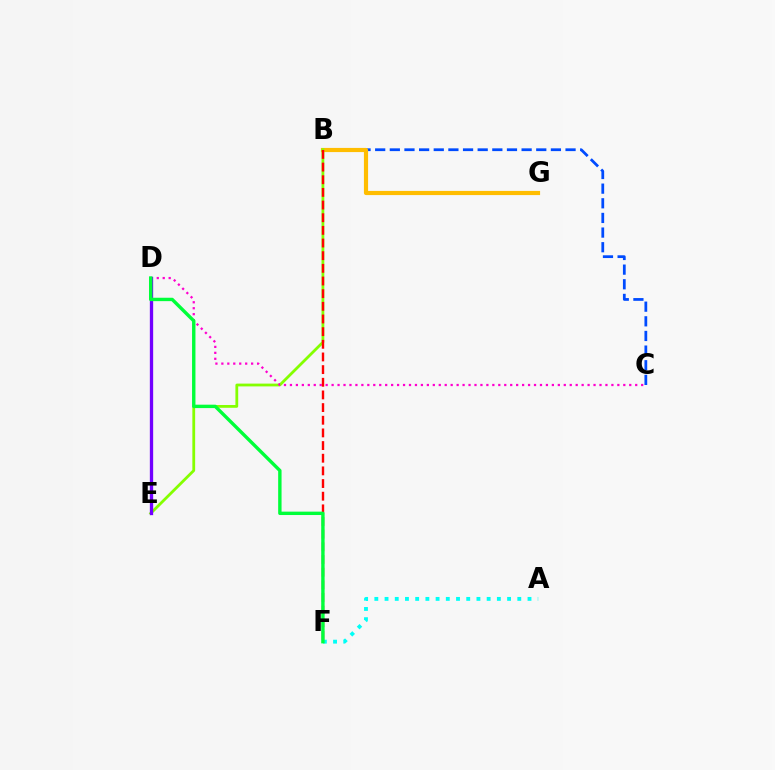{('B', 'C'): [{'color': '#004bff', 'line_style': 'dashed', 'thickness': 1.99}], ('B', 'G'): [{'color': '#ffbd00', 'line_style': 'solid', 'thickness': 3.0}], ('B', 'E'): [{'color': '#84ff00', 'line_style': 'solid', 'thickness': 2.01}], ('C', 'D'): [{'color': '#ff00cf', 'line_style': 'dotted', 'thickness': 1.62}], ('B', 'F'): [{'color': '#ff0000', 'line_style': 'dashed', 'thickness': 1.72}], ('D', 'E'): [{'color': '#7200ff', 'line_style': 'solid', 'thickness': 2.39}], ('A', 'F'): [{'color': '#00fff6', 'line_style': 'dotted', 'thickness': 2.77}], ('D', 'F'): [{'color': '#00ff39', 'line_style': 'solid', 'thickness': 2.44}]}